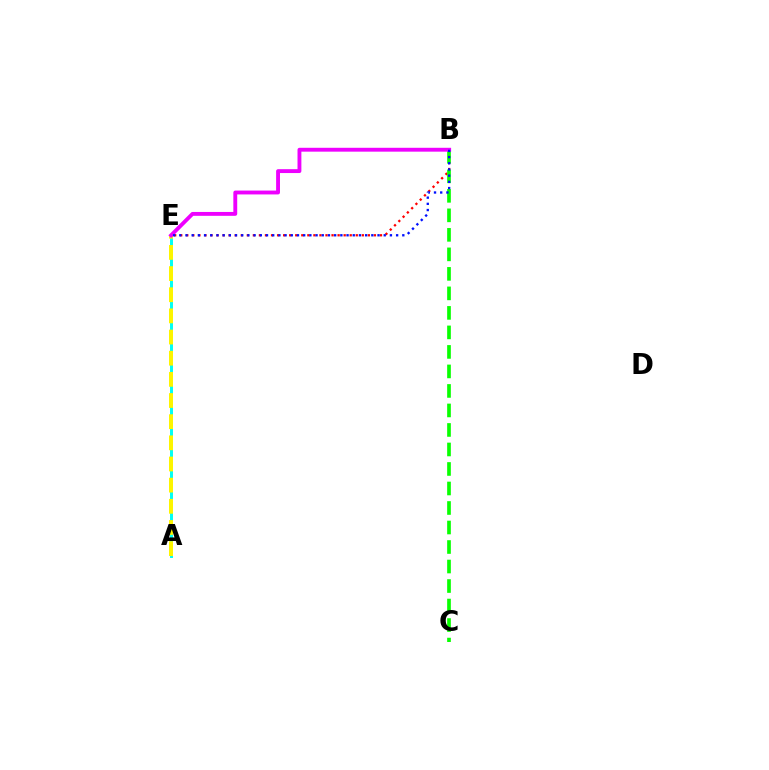{('B', 'E'): [{'color': '#ff0000', 'line_style': 'dotted', 'thickness': 1.64}, {'color': '#ee00ff', 'line_style': 'solid', 'thickness': 2.79}, {'color': '#0010ff', 'line_style': 'dotted', 'thickness': 1.68}], ('B', 'C'): [{'color': '#08ff00', 'line_style': 'dashed', 'thickness': 2.65}], ('A', 'E'): [{'color': '#00fff6', 'line_style': 'solid', 'thickness': 2.13}, {'color': '#fcf500', 'line_style': 'dashed', 'thickness': 2.87}]}